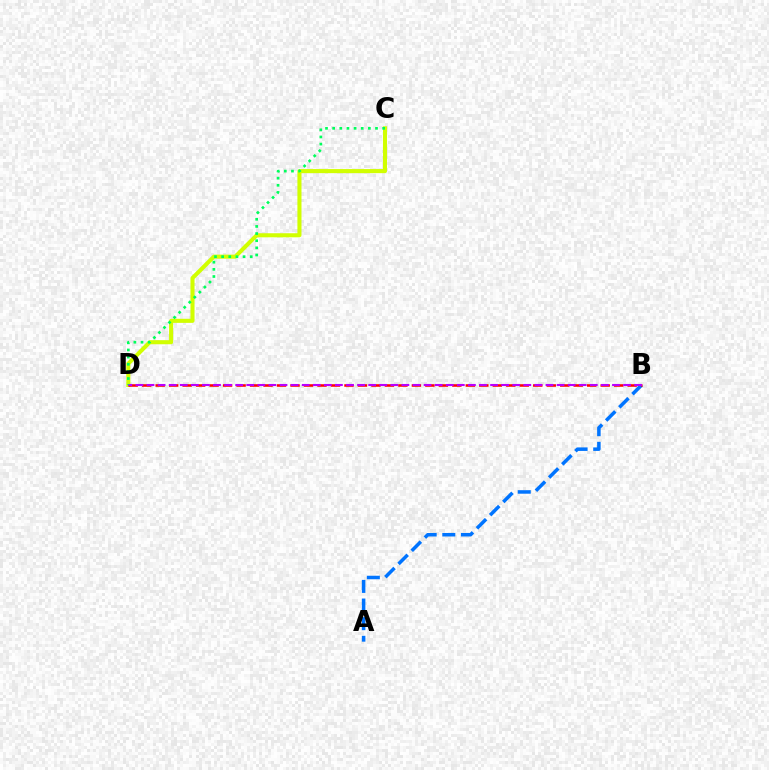{('C', 'D'): [{'color': '#d1ff00', 'line_style': 'solid', 'thickness': 2.93}, {'color': '#00ff5c', 'line_style': 'dotted', 'thickness': 1.94}], ('A', 'B'): [{'color': '#0074ff', 'line_style': 'dashed', 'thickness': 2.53}], ('B', 'D'): [{'color': '#ff0000', 'line_style': 'dashed', 'thickness': 1.83}, {'color': '#b900ff', 'line_style': 'dashed', 'thickness': 1.51}]}